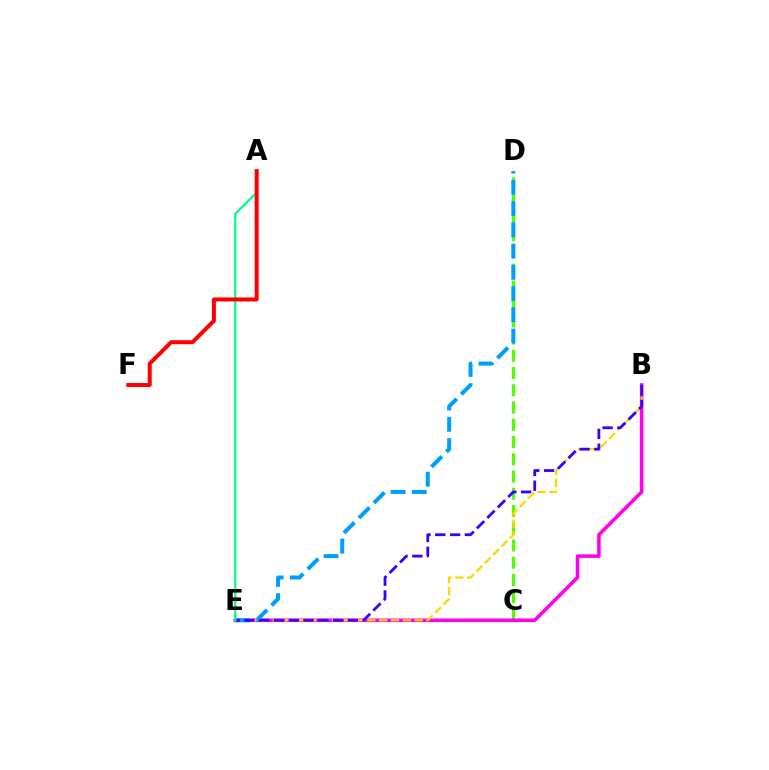{('C', 'D'): [{'color': '#4fff00', 'line_style': 'dashed', 'thickness': 2.34}], ('B', 'E'): [{'color': '#ff00ed', 'line_style': 'solid', 'thickness': 2.57}, {'color': '#ffd500', 'line_style': 'dashed', 'thickness': 1.61}, {'color': '#3700ff', 'line_style': 'dashed', 'thickness': 2.01}], ('D', 'E'): [{'color': '#009eff', 'line_style': 'dashed', 'thickness': 2.88}], ('A', 'E'): [{'color': '#00ff86', 'line_style': 'solid', 'thickness': 1.63}], ('A', 'F'): [{'color': '#ff0000', 'line_style': 'solid', 'thickness': 2.87}]}